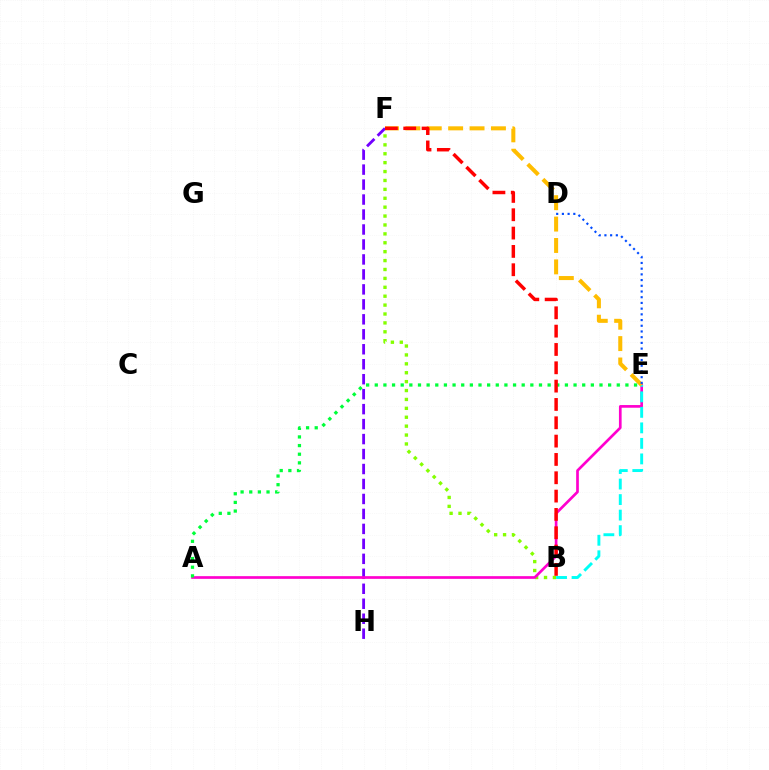{('B', 'F'): [{'color': '#84ff00', 'line_style': 'dotted', 'thickness': 2.42}, {'color': '#ff0000', 'line_style': 'dashed', 'thickness': 2.49}], ('F', 'H'): [{'color': '#7200ff', 'line_style': 'dashed', 'thickness': 2.03}], ('A', 'E'): [{'color': '#ff00cf', 'line_style': 'solid', 'thickness': 1.93}, {'color': '#00ff39', 'line_style': 'dotted', 'thickness': 2.35}], ('B', 'E'): [{'color': '#00fff6', 'line_style': 'dashed', 'thickness': 2.11}], ('E', 'F'): [{'color': '#ffbd00', 'line_style': 'dashed', 'thickness': 2.91}], ('D', 'E'): [{'color': '#004bff', 'line_style': 'dotted', 'thickness': 1.55}]}